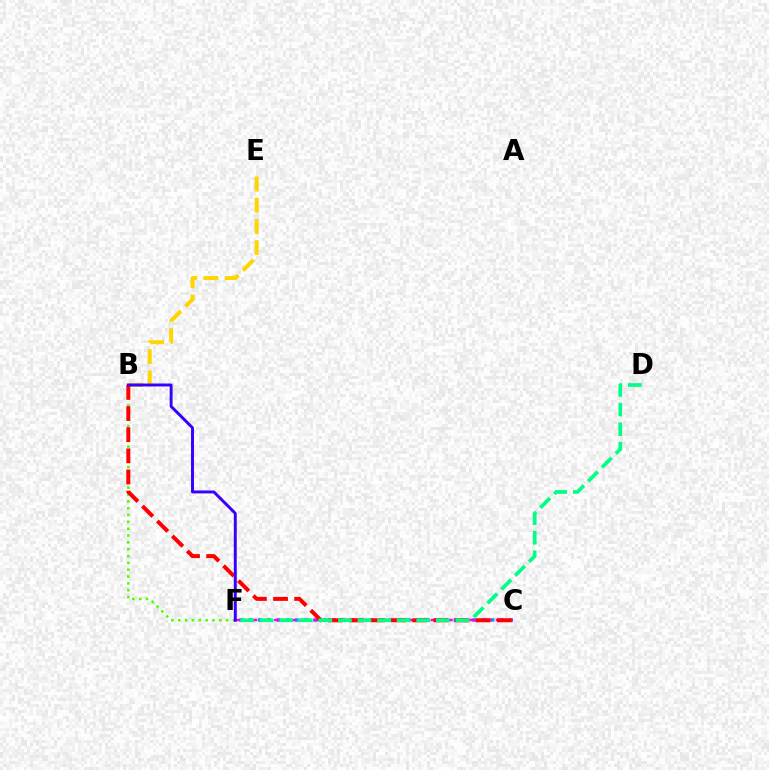{('C', 'F'): [{'color': '#009eff', 'line_style': 'dotted', 'thickness': 2.53}, {'color': '#ff00ed', 'line_style': 'dashed', 'thickness': 1.77}], ('B', 'E'): [{'color': '#ffd500', 'line_style': 'dashed', 'thickness': 2.88}], ('B', 'F'): [{'color': '#4fff00', 'line_style': 'dotted', 'thickness': 1.86}, {'color': '#3700ff', 'line_style': 'solid', 'thickness': 2.12}], ('B', 'C'): [{'color': '#ff0000', 'line_style': 'dashed', 'thickness': 2.87}], ('D', 'F'): [{'color': '#00ff86', 'line_style': 'dashed', 'thickness': 2.66}]}